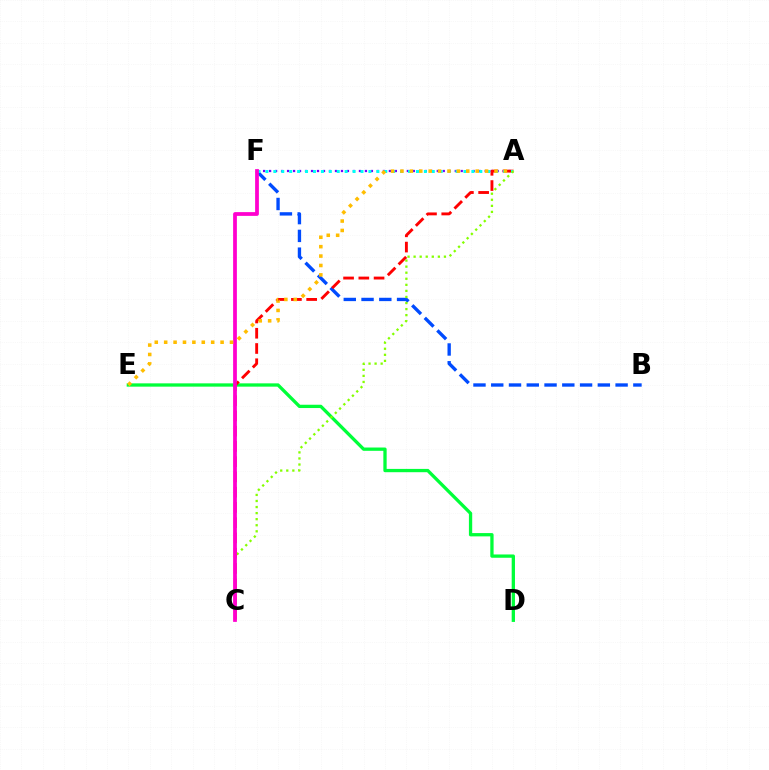{('A', 'F'): [{'color': '#7200ff', 'line_style': 'dotted', 'thickness': 1.63}, {'color': '#00fff6', 'line_style': 'dotted', 'thickness': 2.15}], ('B', 'F'): [{'color': '#004bff', 'line_style': 'dashed', 'thickness': 2.41}], ('D', 'E'): [{'color': '#00ff39', 'line_style': 'solid', 'thickness': 2.37}], ('A', 'C'): [{'color': '#ff0000', 'line_style': 'dashed', 'thickness': 2.07}, {'color': '#84ff00', 'line_style': 'dotted', 'thickness': 1.65}], ('C', 'F'): [{'color': '#ff00cf', 'line_style': 'solid', 'thickness': 2.7}], ('A', 'E'): [{'color': '#ffbd00', 'line_style': 'dotted', 'thickness': 2.55}]}